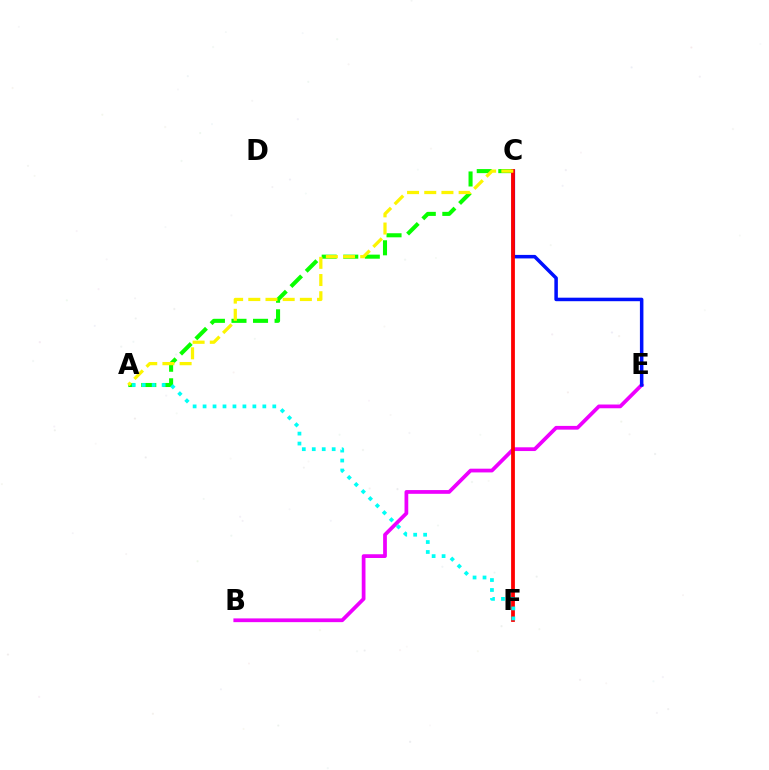{('A', 'C'): [{'color': '#08ff00', 'line_style': 'dashed', 'thickness': 2.93}, {'color': '#fcf500', 'line_style': 'dashed', 'thickness': 2.34}], ('B', 'E'): [{'color': '#ee00ff', 'line_style': 'solid', 'thickness': 2.69}], ('C', 'E'): [{'color': '#0010ff', 'line_style': 'solid', 'thickness': 2.53}], ('C', 'F'): [{'color': '#ff0000', 'line_style': 'solid', 'thickness': 2.72}], ('A', 'F'): [{'color': '#00fff6', 'line_style': 'dotted', 'thickness': 2.71}]}